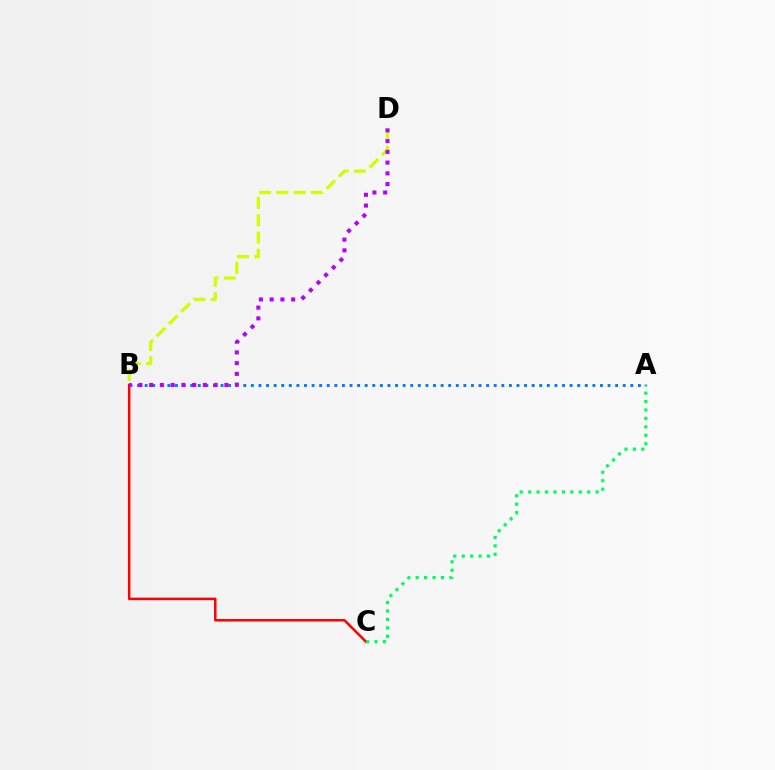{('A', 'B'): [{'color': '#0074ff', 'line_style': 'dotted', 'thickness': 2.06}], ('B', 'C'): [{'color': '#ff0000', 'line_style': 'solid', 'thickness': 1.81}], ('B', 'D'): [{'color': '#d1ff00', 'line_style': 'dashed', 'thickness': 2.35}, {'color': '#b900ff', 'line_style': 'dotted', 'thickness': 2.92}], ('A', 'C'): [{'color': '#00ff5c', 'line_style': 'dotted', 'thickness': 2.29}]}